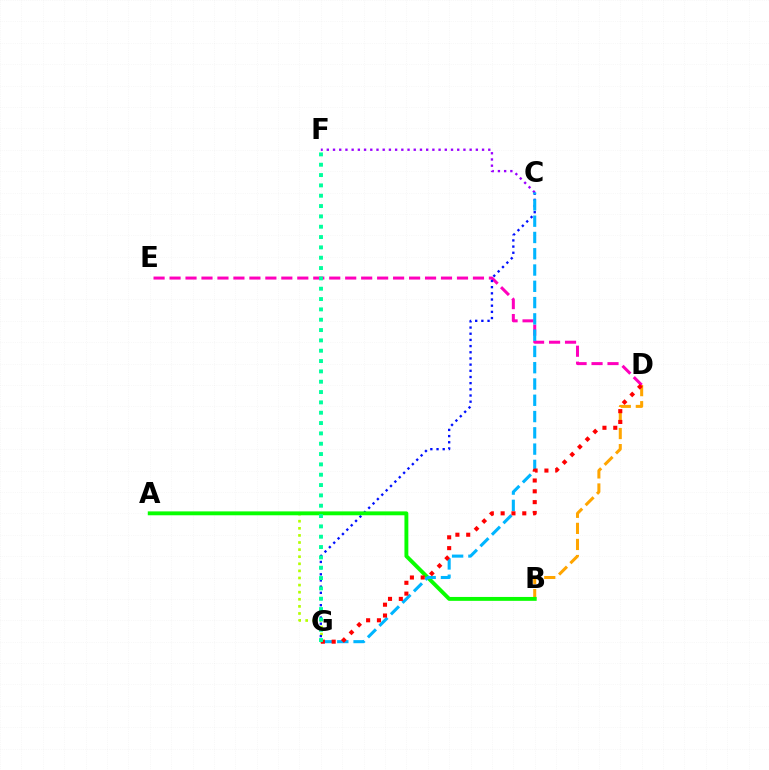{('B', 'D'): [{'color': '#ffa500', 'line_style': 'dashed', 'thickness': 2.18}], ('D', 'E'): [{'color': '#ff00bd', 'line_style': 'dashed', 'thickness': 2.17}], ('A', 'G'): [{'color': '#b3ff00', 'line_style': 'dotted', 'thickness': 1.93}], ('C', 'F'): [{'color': '#9b00ff', 'line_style': 'dotted', 'thickness': 1.69}], ('C', 'G'): [{'color': '#0010ff', 'line_style': 'dotted', 'thickness': 1.68}, {'color': '#00b5ff', 'line_style': 'dashed', 'thickness': 2.21}], ('A', 'B'): [{'color': '#08ff00', 'line_style': 'solid', 'thickness': 2.8}], ('D', 'G'): [{'color': '#ff0000', 'line_style': 'dotted', 'thickness': 2.94}], ('F', 'G'): [{'color': '#00ff9d', 'line_style': 'dotted', 'thickness': 2.81}]}